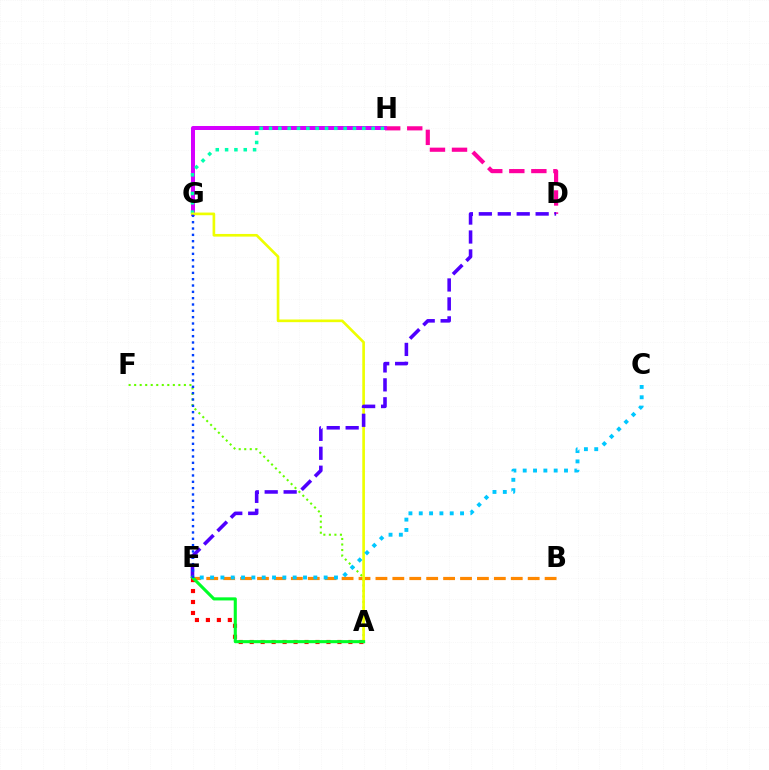{('D', 'H'): [{'color': '#ff00a0', 'line_style': 'dashed', 'thickness': 3.0}], ('G', 'H'): [{'color': '#d600ff', 'line_style': 'solid', 'thickness': 2.87}, {'color': '#00ffaf', 'line_style': 'dotted', 'thickness': 2.53}], ('A', 'E'): [{'color': '#ff0000', 'line_style': 'dotted', 'thickness': 2.98}, {'color': '#00ff27', 'line_style': 'solid', 'thickness': 2.23}], ('B', 'E'): [{'color': '#ff8800', 'line_style': 'dashed', 'thickness': 2.3}], ('A', 'F'): [{'color': '#66ff00', 'line_style': 'dotted', 'thickness': 1.5}], ('A', 'G'): [{'color': '#eeff00', 'line_style': 'solid', 'thickness': 1.91}], ('D', 'E'): [{'color': '#4f00ff', 'line_style': 'dashed', 'thickness': 2.57}], ('C', 'E'): [{'color': '#00c7ff', 'line_style': 'dotted', 'thickness': 2.8}], ('E', 'G'): [{'color': '#003fff', 'line_style': 'dotted', 'thickness': 1.72}]}